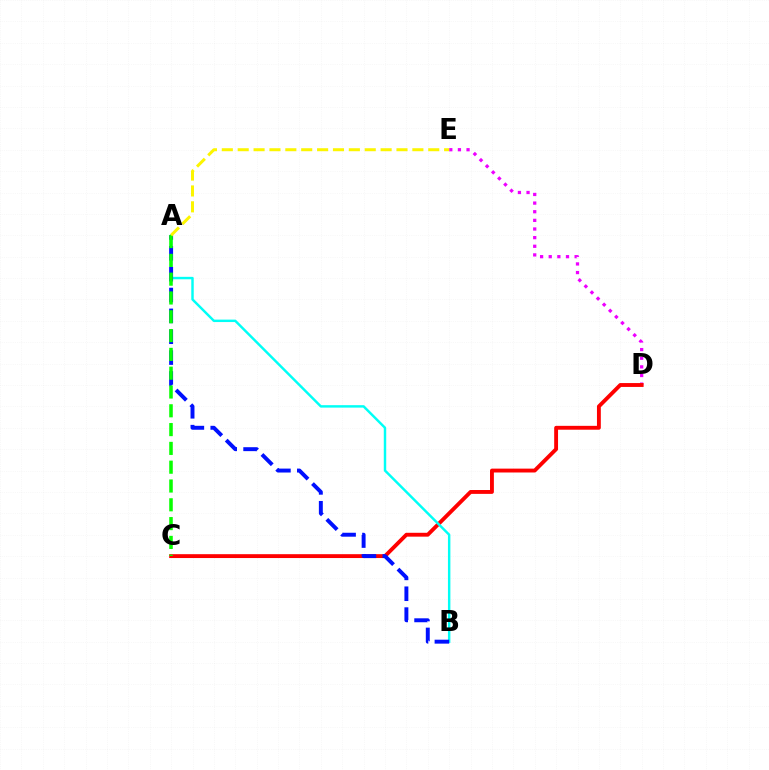{('D', 'E'): [{'color': '#ee00ff', 'line_style': 'dotted', 'thickness': 2.35}], ('C', 'D'): [{'color': '#ff0000', 'line_style': 'solid', 'thickness': 2.78}], ('A', 'B'): [{'color': '#00fff6', 'line_style': 'solid', 'thickness': 1.76}, {'color': '#0010ff', 'line_style': 'dashed', 'thickness': 2.83}], ('A', 'C'): [{'color': '#08ff00', 'line_style': 'dashed', 'thickness': 2.55}], ('A', 'E'): [{'color': '#fcf500', 'line_style': 'dashed', 'thickness': 2.16}]}